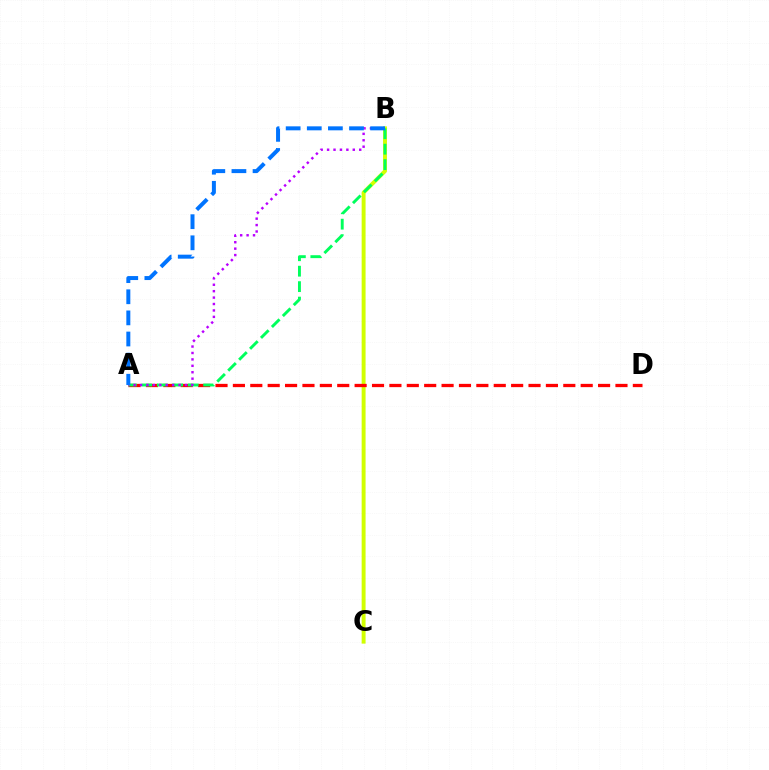{('B', 'C'): [{'color': '#d1ff00', 'line_style': 'solid', 'thickness': 2.83}], ('A', 'D'): [{'color': '#ff0000', 'line_style': 'dashed', 'thickness': 2.36}], ('A', 'B'): [{'color': '#00ff5c', 'line_style': 'dashed', 'thickness': 2.1}, {'color': '#b900ff', 'line_style': 'dotted', 'thickness': 1.75}, {'color': '#0074ff', 'line_style': 'dashed', 'thickness': 2.87}]}